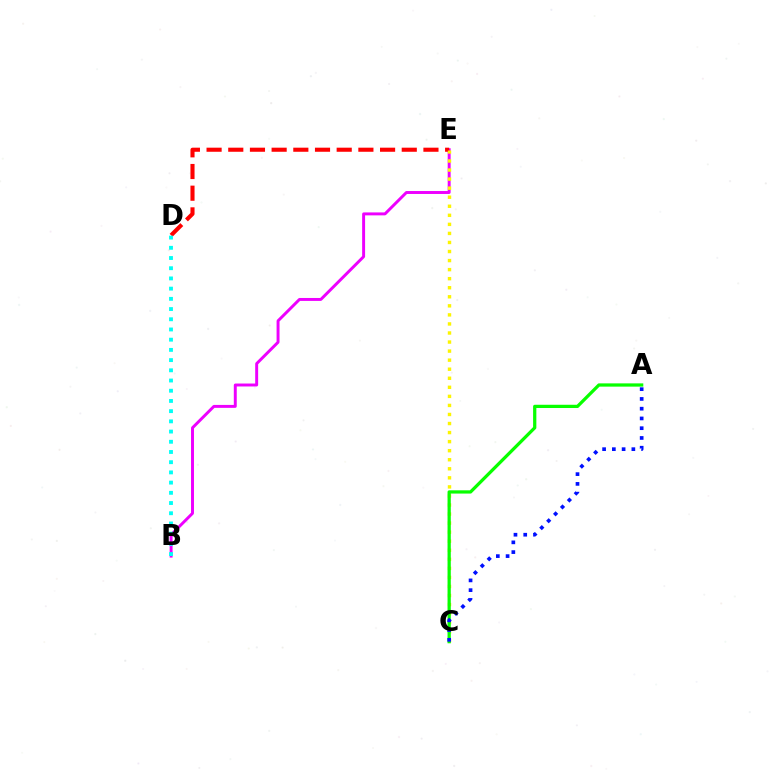{('B', 'E'): [{'color': '#ee00ff', 'line_style': 'solid', 'thickness': 2.12}], ('D', 'E'): [{'color': '#ff0000', 'line_style': 'dashed', 'thickness': 2.95}], ('C', 'E'): [{'color': '#fcf500', 'line_style': 'dotted', 'thickness': 2.46}], ('A', 'C'): [{'color': '#08ff00', 'line_style': 'solid', 'thickness': 2.34}, {'color': '#0010ff', 'line_style': 'dotted', 'thickness': 2.65}], ('B', 'D'): [{'color': '#00fff6', 'line_style': 'dotted', 'thickness': 2.77}]}